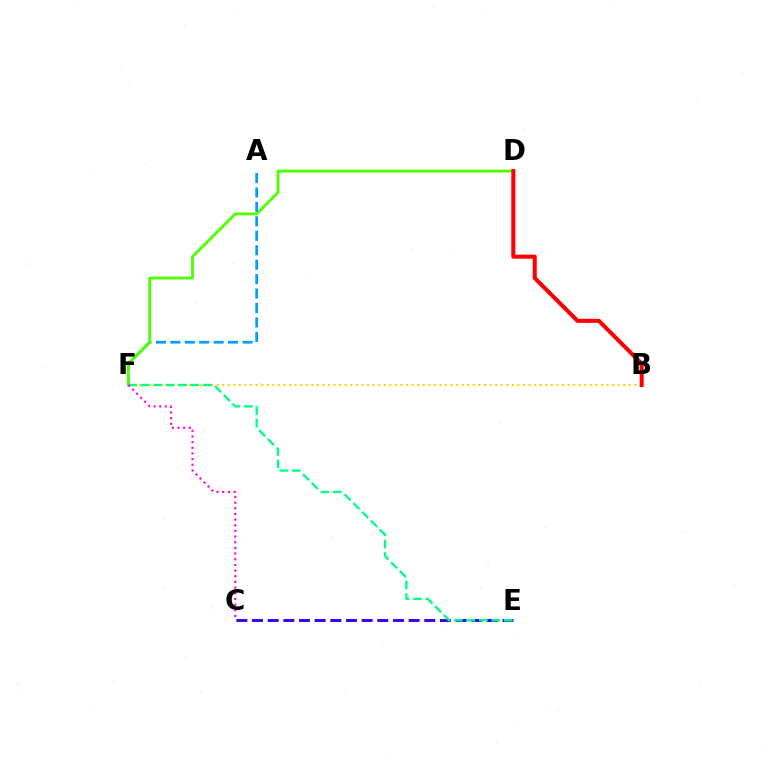{('A', 'F'): [{'color': '#009eff', 'line_style': 'dashed', 'thickness': 1.96}], ('B', 'F'): [{'color': '#ffd500', 'line_style': 'dotted', 'thickness': 1.51}], ('C', 'E'): [{'color': '#3700ff', 'line_style': 'dashed', 'thickness': 2.13}], ('D', 'F'): [{'color': '#4fff00', 'line_style': 'solid', 'thickness': 2.04}], ('E', 'F'): [{'color': '#00ff86', 'line_style': 'dashed', 'thickness': 1.69}], ('B', 'D'): [{'color': '#ff0000', 'line_style': 'solid', 'thickness': 2.91}], ('C', 'F'): [{'color': '#ff00ed', 'line_style': 'dotted', 'thickness': 1.54}]}